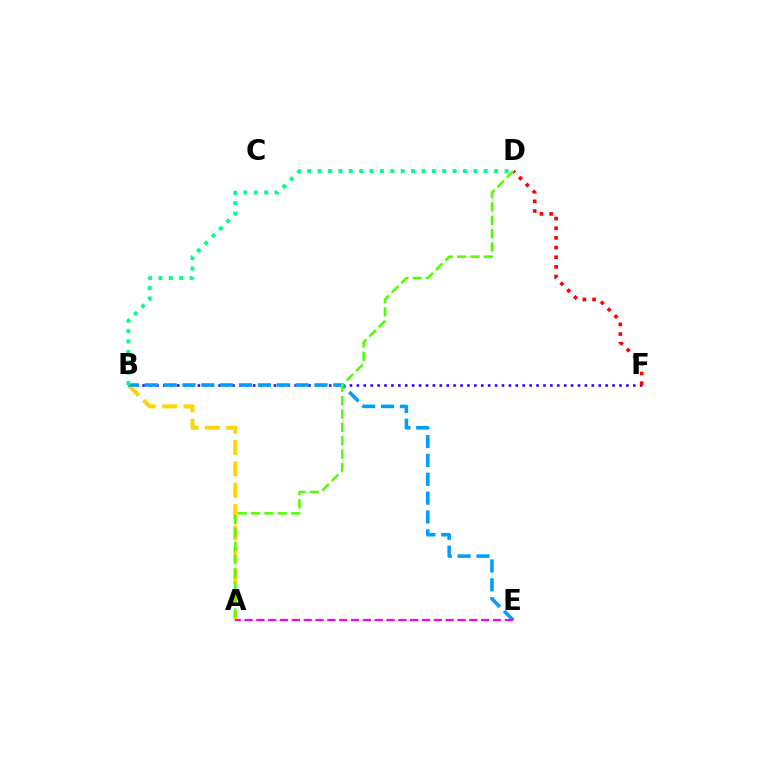{('B', 'F'): [{'color': '#3700ff', 'line_style': 'dotted', 'thickness': 1.88}], ('D', 'F'): [{'color': '#ff0000', 'line_style': 'dotted', 'thickness': 2.63}], ('A', 'B'): [{'color': '#ffd500', 'line_style': 'dashed', 'thickness': 2.9}], ('B', 'E'): [{'color': '#009eff', 'line_style': 'dashed', 'thickness': 2.56}], ('A', 'E'): [{'color': '#ff00ed', 'line_style': 'dashed', 'thickness': 1.61}], ('A', 'D'): [{'color': '#4fff00', 'line_style': 'dashed', 'thickness': 1.81}], ('B', 'D'): [{'color': '#00ff86', 'line_style': 'dotted', 'thickness': 2.82}]}